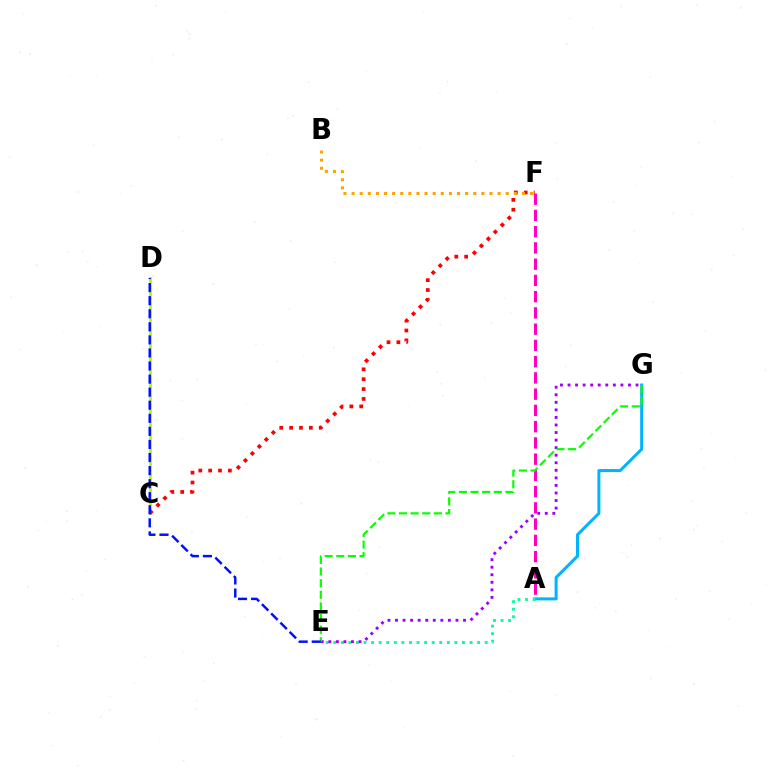{('C', 'D'): [{'color': '#b3ff00', 'line_style': 'solid', 'thickness': 2.11}], ('A', 'G'): [{'color': '#00b5ff', 'line_style': 'solid', 'thickness': 2.18}], ('C', 'F'): [{'color': '#ff0000', 'line_style': 'dotted', 'thickness': 2.68}], ('A', 'F'): [{'color': '#ff00bd', 'line_style': 'dashed', 'thickness': 2.21}], ('B', 'F'): [{'color': '#ffa500', 'line_style': 'dotted', 'thickness': 2.2}], ('A', 'E'): [{'color': '#00ff9d', 'line_style': 'dotted', 'thickness': 2.06}], ('E', 'G'): [{'color': '#9b00ff', 'line_style': 'dotted', 'thickness': 2.05}, {'color': '#08ff00', 'line_style': 'dashed', 'thickness': 1.58}], ('D', 'E'): [{'color': '#0010ff', 'line_style': 'dashed', 'thickness': 1.78}]}